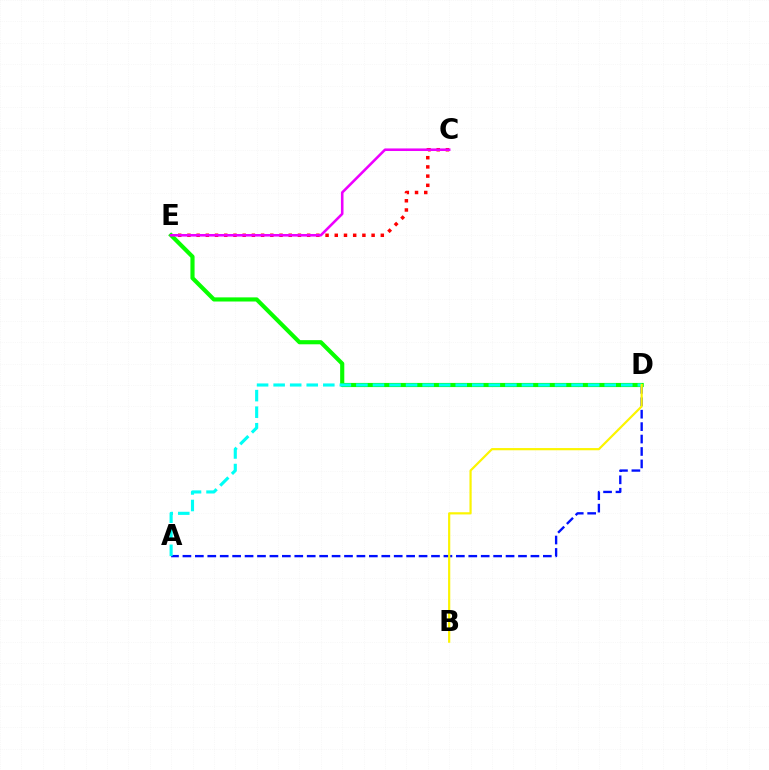{('A', 'D'): [{'color': '#0010ff', 'line_style': 'dashed', 'thickness': 1.69}, {'color': '#00fff6', 'line_style': 'dashed', 'thickness': 2.25}], ('C', 'E'): [{'color': '#ff0000', 'line_style': 'dotted', 'thickness': 2.5}, {'color': '#ee00ff', 'line_style': 'solid', 'thickness': 1.85}], ('D', 'E'): [{'color': '#08ff00', 'line_style': 'solid', 'thickness': 2.98}], ('B', 'D'): [{'color': '#fcf500', 'line_style': 'solid', 'thickness': 1.58}]}